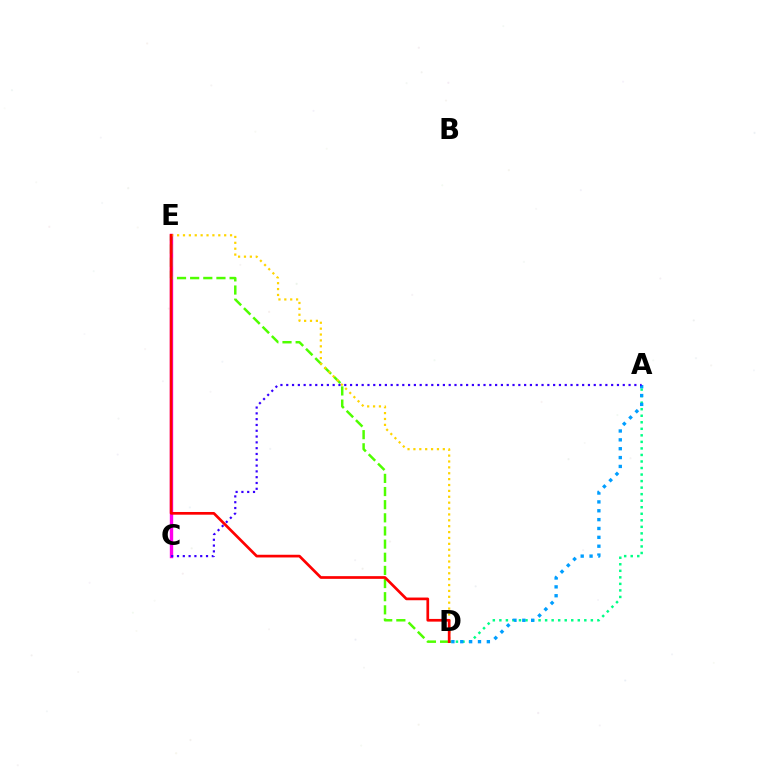{('A', 'D'): [{'color': '#00ff86', 'line_style': 'dotted', 'thickness': 1.78}, {'color': '#009eff', 'line_style': 'dotted', 'thickness': 2.41}], ('C', 'E'): [{'color': '#ff00ed', 'line_style': 'solid', 'thickness': 2.43}], ('D', 'E'): [{'color': '#4fff00', 'line_style': 'dashed', 'thickness': 1.79}, {'color': '#ffd500', 'line_style': 'dotted', 'thickness': 1.6}, {'color': '#ff0000', 'line_style': 'solid', 'thickness': 1.94}], ('A', 'C'): [{'color': '#3700ff', 'line_style': 'dotted', 'thickness': 1.58}]}